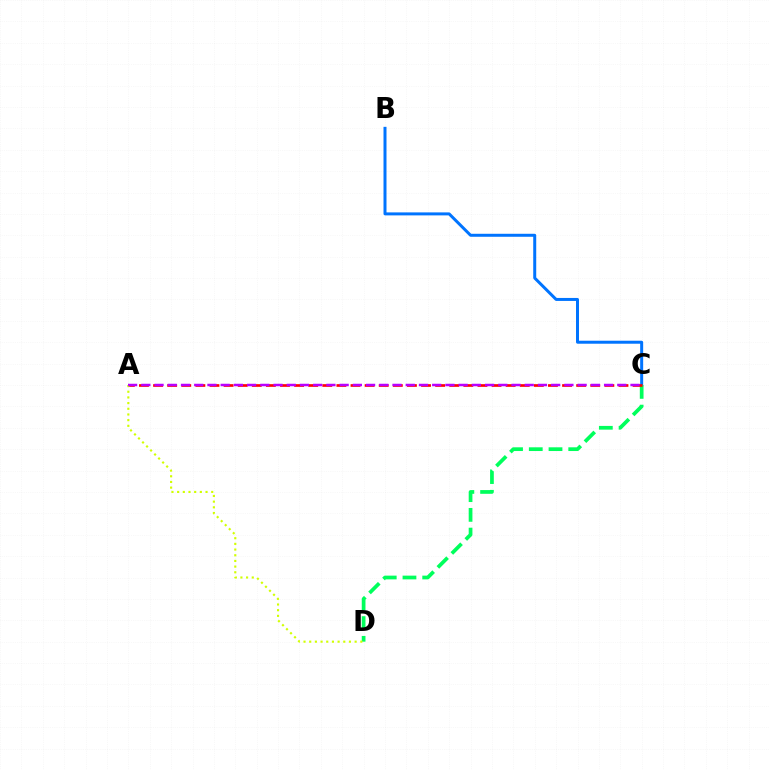{('B', 'C'): [{'color': '#0074ff', 'line_style': 'solid', 'thickness': 2.15}], ('C', 'D'): [{'color': '#00ff5c', 'line_style': 'dashed', 'thickness': 2.68}], ('A', 'C'): [{'color': '#ff0000', 'line_style': 'dashed', 'thickness': 1.92}, {'color': '#b900ff', 'line_style': 'dashed', 'thickness': 1.8}], ('A', 'D'): [{'color': '#d1ff00', 'line_style': 'dotted', 'thickness': 1.54}]}